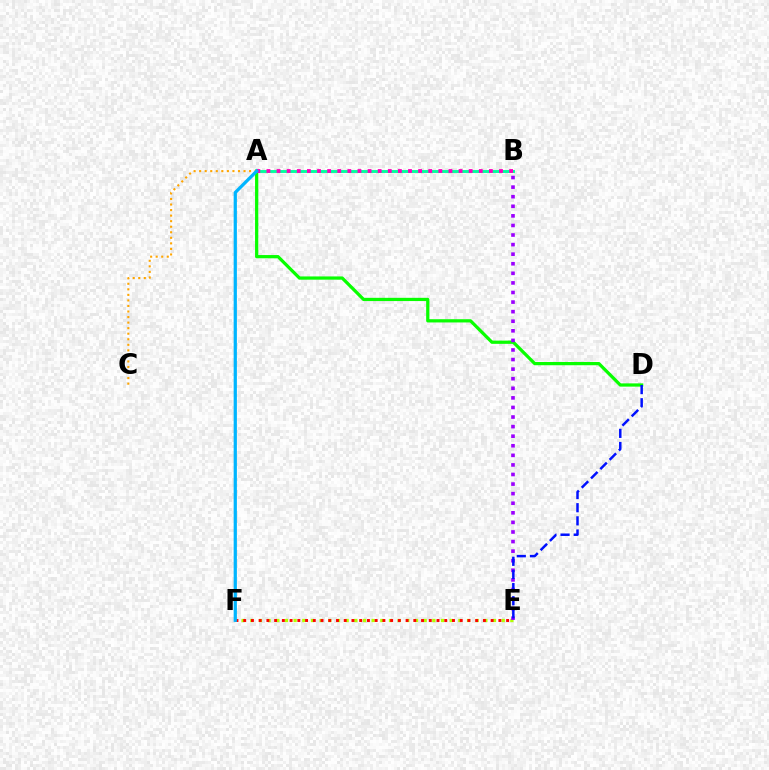{('E', 'F'): [{'color': '#b3ff00', 'line_style': 'dotted', 'thickness': 2.36}, {'color': '#ff0000', 'line_style': 'dotted', 'thickness': 2.1}], ('A', 'D'): [{'color': '#08ff00', 'line_style': 'solid', 'thickness': 2.33}], ('A', 'B'): [{'color': '#00ff9d', 'line_style': 'solid', 'thickness': 2.09}, {'color': '#ff00bd', 'line_style': 'dotted', 'thickness': 2.75}], ('B', 'E'): [{'color': '#9b00ff', 'line_style': 'dotted', 'thickness': 2.6}], ('D', 'E'): [{'color': '#0010ff', 'line_style': 'dashed', 'thickness': 1.79}], ('A', 'C'): [{'color': '#ffa500', 'line_style': 'dotted', 'thickness': 1.51}], ('A', 'F'): [{'color': '#00b5ff', 'line_style': 'solid', 'thickness': 2.33}]}